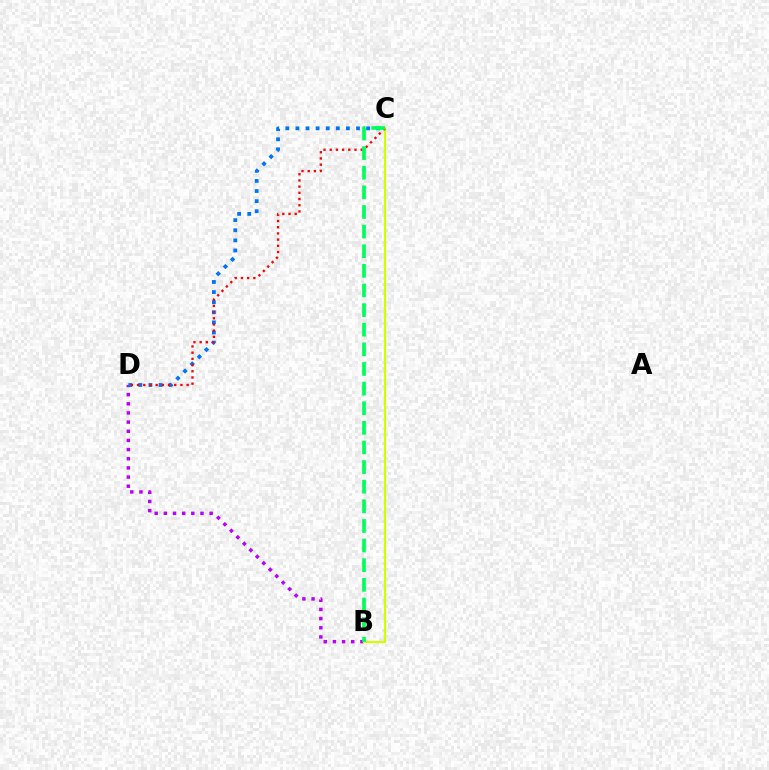{('B', 'D'): [{'color': '#b900ff', 'line_style': 'dotted', 'thickness': 2.49}], ('C', 'D'): [{'color': '#0074ff', 'line_style': 'dotted', 'thickness': 2.74}, {'color': '#ff0000', 'line_style': 'dotted', 'thickness': 1.68}], ('B', 'C'): [{'color': '#d1ff00', 'line_style': 'solid', 'thickness': 1.58}, {'color': '#00ff5c', 'line_style': 'dashed', 'thickness': 2.67}]}